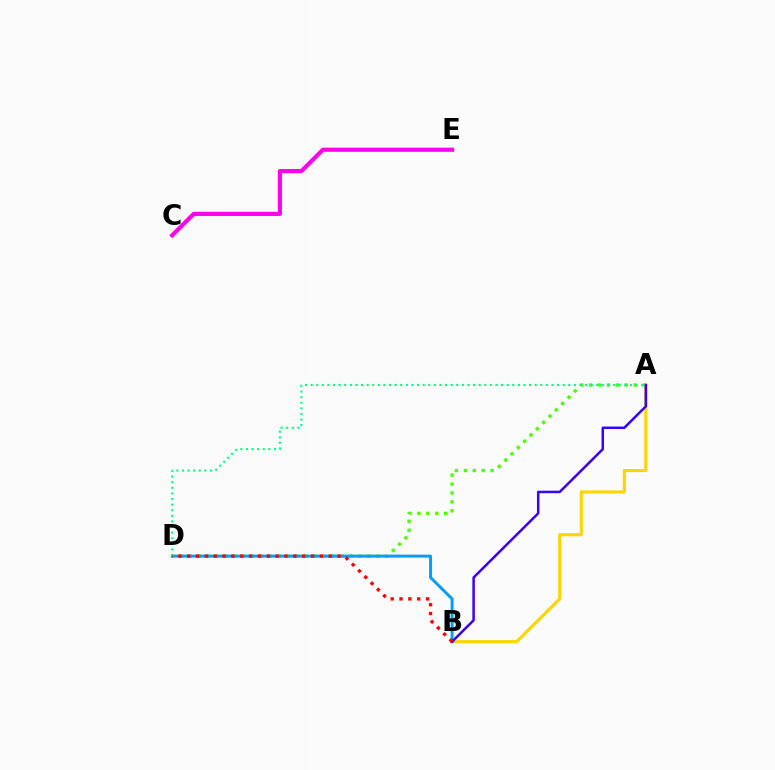{('A', 'D'): [{'color': '#4fff00', 'line_style': 'dotted', 'thickness': 2.42}, {'color': '#00ff86', 'line_style': 'dotted', 'thickness': 1.52}], ('A', 'B'): [{'color': '#ffd500', 'line_style': 'solid', 'thickness': 2.26}, {'color': '#3700ff', 'line_style': 'solid', 'thickness': 1.79}], ('B', 'D'): [{'color': '#009eff', 'line_style': 'solid', 'thickness': 2.13}, {'color': '#ff0000', 'line_style': 'dotted', 'thickness': 2.4}], ('C', 'E'): [{'color': '#ff00ed', 'line_style': 'solid', 'thickness': 2.99}]}